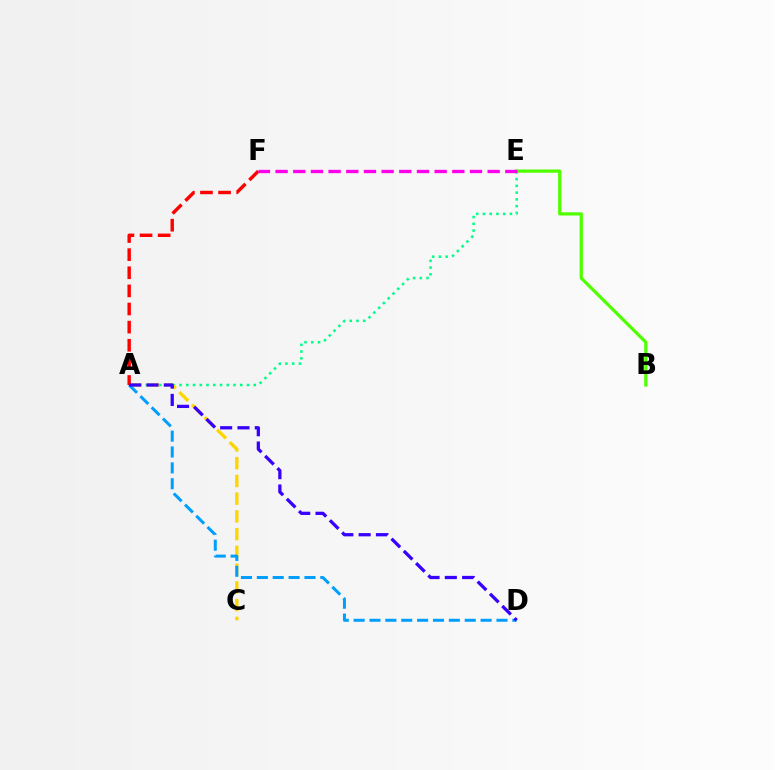{('A', 'E'): [{'color': '#00ff86', 'line_style': 'dotted', 'thickness': 1.83}], ('B', 'E'): [{'color': '#4fff00', 'line_style': 'solid', 'thickness': 2.33}], ('A', 'C'): [{'color': '#ffd500', 'line_style': 'dashed', 'thickness': 2.41}], ('A', 'F'): [{'color': '#ff0000', 'line_style': 'dashed', 'thickness': 2.46}], ('A', 'D'): [{'color': '#009eff', 'line_style': 'dashed', 'thickness': 2.16}, {'color': '#3700ff', 'line_style': 'dashed', 'thickness': 2.35}], ('E', 'F'): [{'color': '#ff00ed', 'line_style': 'dashed', 'thickness': 2.4}]}